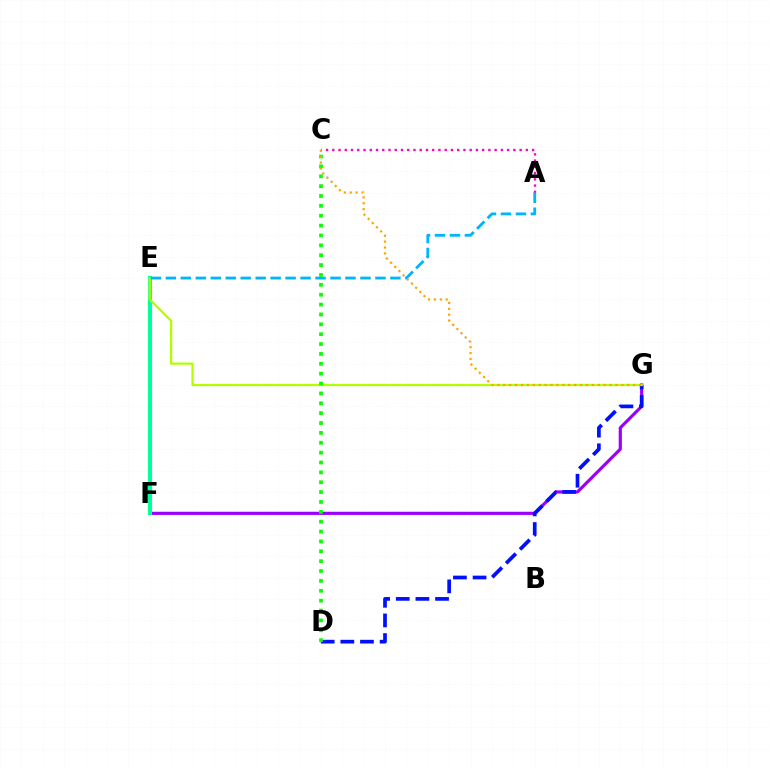{('F', 'G'): [{'color': '#9b00ff', 'line_style': 'solid', 'thickness': 2.27}], ('E', 'F'): [{'color': '#ff0000', 'line_style': 'dotted', 'thickness': 2.75}, {'color': '#00ff9d', 'line_style': 'solid', 'thickness': 2.9}], ('D', 'G'): [{'color': '#0010ff', 'line_style': 'dashed', 'thickness': 2.67}], ('E', 'G'): [{'color': '#b3ff00', 'line_style': 'solid', 'thickness': 1.61}], ('A', 'C'): [{'color': '#ff00bd', 'line_style': 'dotted', 'thickness': 1.7}], ('A', 'E'): [{'color': '#00b5ff', 'line_style': 'dashed', 'thickness': 2.03}], ('C', 'D'): [{'color': '#08ff00', 'line_style': 'dotted', 'thickness': 2.68}], ('C', 'G'): [{'color': '#ffa500', 'line_style': 'dotted', 'thickness': 1.6}]}